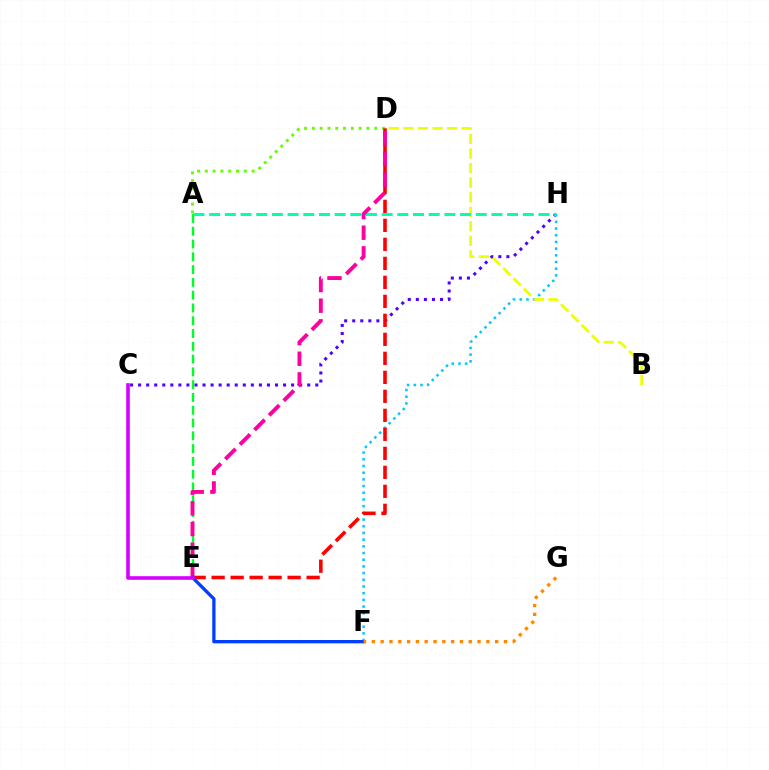{('C', 'H'): [{'color': '#4f00ff', 'line_style': 'dotted', 'thickness': 2.19}], ('F', 'H'): [{'color': '#00c7ff', 'line_style': 'dotted', 'thickness': 1.82}], ('A', 'E'): [{'color': '#00ff27', 'line_style': 'dashed', 'thickness': 1.74}], ('B', 'D'): [{'color': '#eeff00', 'line_style': 'dashed', 'thickness': 1.98}], ('A', 'H'): [{'color': '#00ffaf', 'line_style': 'dashed', 'thickness': 2.13}], ('A', 'D'): [{'color': '#66ff00', 'line_style': 'dotted', 'thickness': 2.12}], ('D', 'E'): [{'color': '#ff0000', 'line_style': 'dashed', 'thickness': 2.58}, {'color': '#ff00a0', 'line_style': 'dashed', 'thickness': 2.8}], ('E', 'F'): [{'color': '#003fff', 'line_style': 'solid', 'thickness': 2.38}], ('C', 'E'): [{'color': '#d600ff', 'line_style': 'solid', 'thickness': 2.59}], ('F', 'G'): [{'color': '#ff8800', 'line_style': 'dotted', 'thickness': 2.39}]}